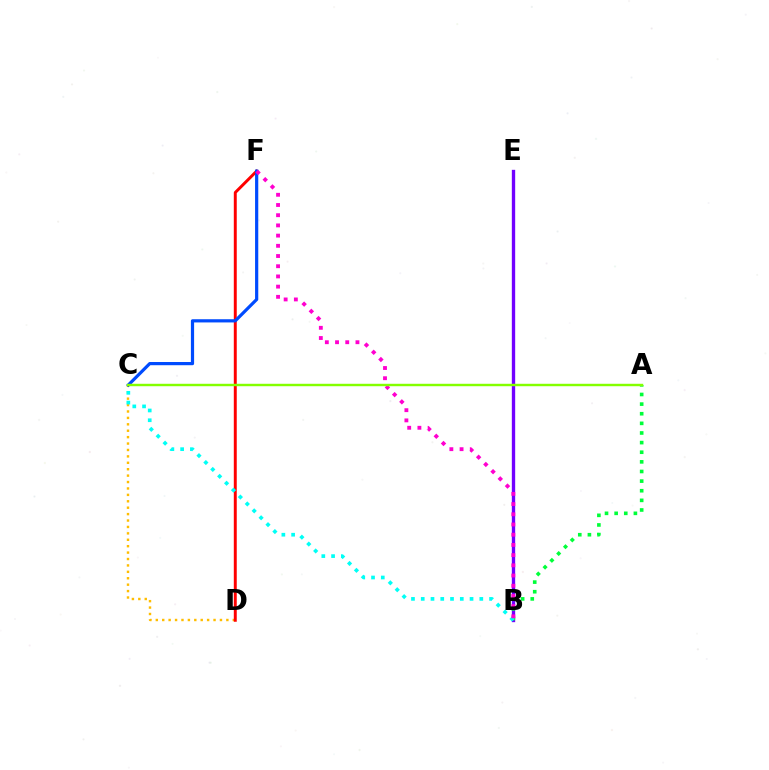{('C', 'D'): [{'color': '#ffbd00', 'line_style': 'dotted', 'thickness': 1.74}], ('D', 'F'): [{'color': '#ff0000', 'line_style': 'solid', 'thickness': 2.12}], ('B', 'E'): [{'color': '#7200ff', 'line_style': 'solid', 'thickness': 2.41}], ('A', 'B'): [{'color': '#00ff39', 'line_style': 'dotted', 'thickness': 2.62}], ('C', 'F'): [{'color': '#004bff', 'line_style': 'solid', 'thickness': 2.31}], ('B', 'C'): [{'color': '#00fff6', 'line_style': 'dotted', 'thickness': 2.65}], ('B', 'F'): [{'color': '#ff00cf', 'line_style': 'dotted', 'thickness': 2.77}], ('A', 'C'): [{'color': '#84ff00', 'line_style': 'solid', 'thickness': 1.75}]}